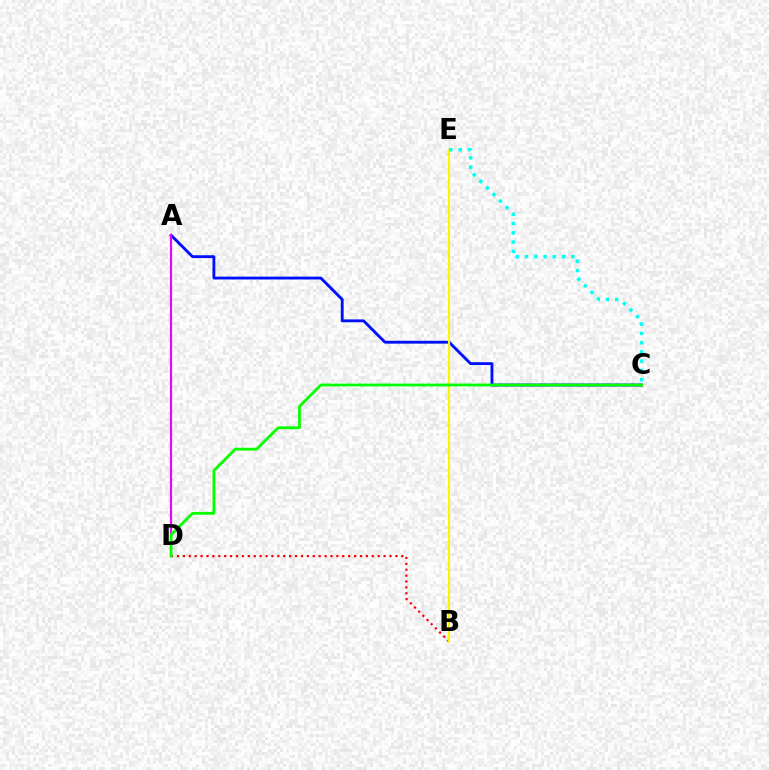{('B', 'D'): [{'color': '#ff0000', 'line_style': 'dotted', 'thickness': 1.6}], ('A', 'C'): [{'color': '#0010ff', 'line_style': 'solid', 'thickness': 2.05}], ('B', 'E'): [{'color': '#fcf500', 'line_style': 'solid', 'thickness': 1.53}], ('C', 'E'): [{'color': '#00fff6', 'line_style': 'dotted', 'thickness': 2.52}], ('A', 'D'): [{'color': '#ee00ff', 'line_style': 'solid', 'thickness': 1.55}], ('C', 'D'): [{'color': '#08ff00', 'line_style': 'solid', 'thickness': 2.03}]}